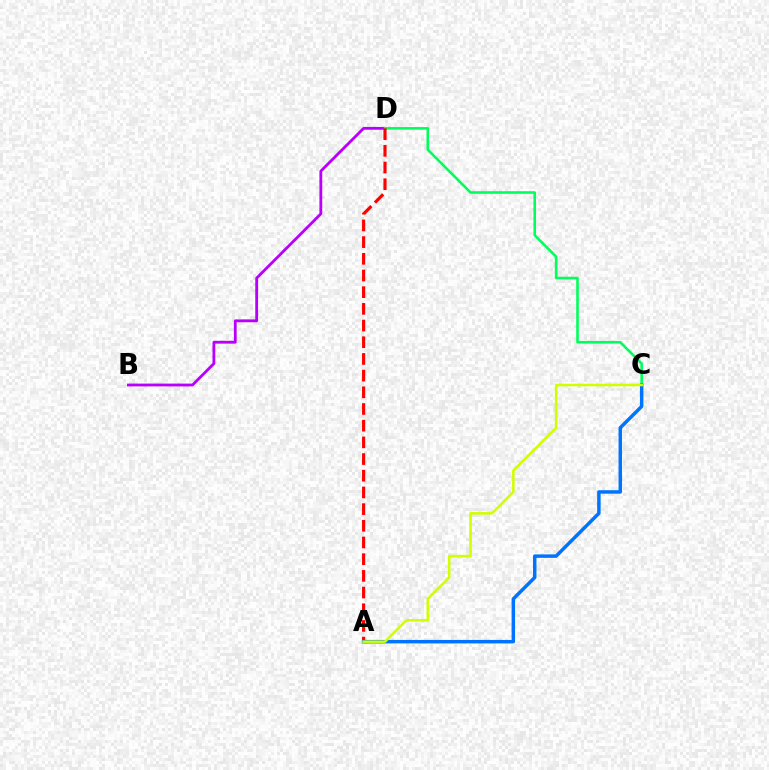{('B', 'D'): [{'color': '#b900ff', 'line_style': 'solid', 'thickness': 2.03}], ('C', 'D'): [{'color': '#00ff5c', 'line_style': 'solid', 'thickness': 1.87}], ('A', 'D'): [{'color': '#ff0000', 'line_style': 'dashed', 'thickness': 2.27}], ('A', 'C'): [{'color': '#0074ff', 'line_style': 'solid', 'thickness': 2.5}, {'color': '#d1ff00', 'line_style': 'solid', 'thickness': 1.83}]}